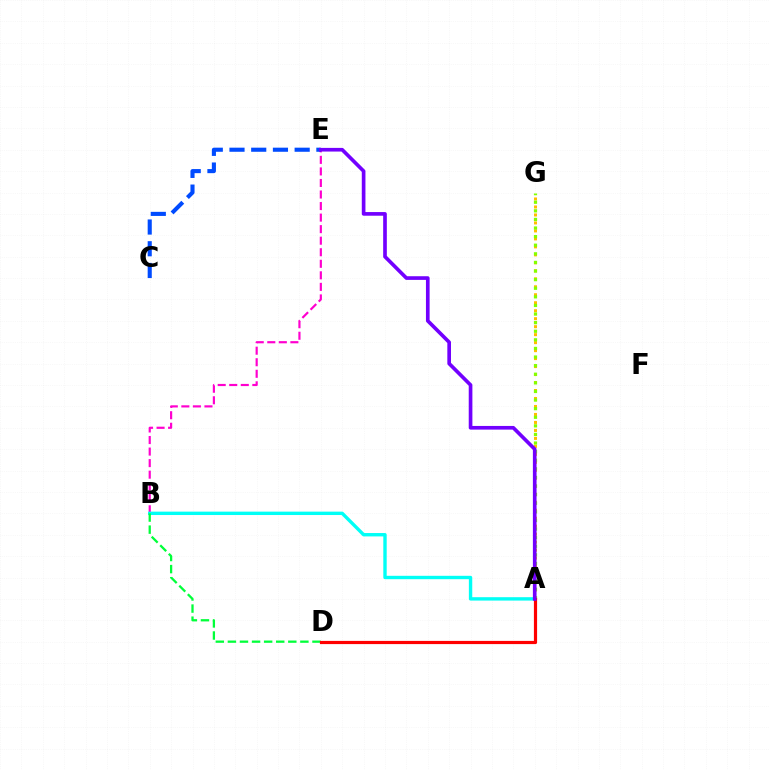{('B', 'E'): [{'color': '#ff00cf', 'line_style': 'dashed', 'thickness': 1.57}], ('A', 'B'): [{'color': '#00fff6', 'line_style': 'solid', 'thickness': 2.44}], ('B', 'D'): [{'color': '#00ff39', 'line_style': 'dashed', 'thickness': 1.64}], ('A', 'G'): [{'color': '#ffbd00', 'line_style': 'dotted', 'thickness': 2.17}, {'color': '#84ff00', 'line_style': 'dotted', 'thickness': 2.34}], ('C', 'E'): [{'color': '#004bff', 'line_style': 'dashed', 'thickness': 2.95}], ('A', 'D'): [{'color': '#ff0000', 'line_style': 'solid', 'thickness': 2.29}], ('A', 'E'): [{'color': '#7200ff', 'line_style': 'solid', 'thickness': 2.64}]}